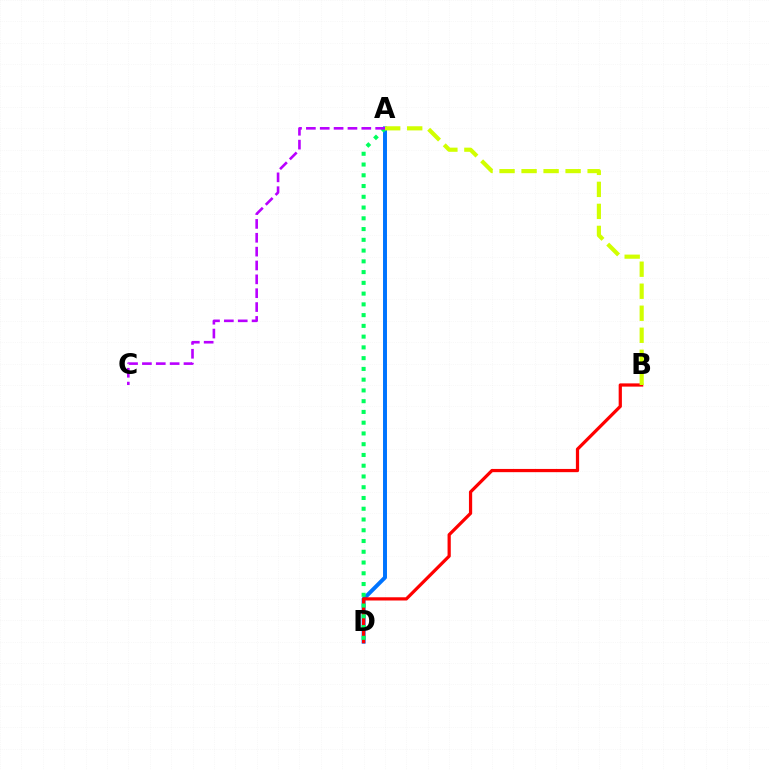{('A', 'D'): [{'color': '#0074ff', 'line_style': 'solid', 'thickness': 2.85}, {'color': '#00ff5c', 'line_style': 'dotted', 'thickness': 2.92}], ('B', 'D'): [{'color': '#ff0000', 'line_style': 'solid', 'thickness': 2.32}], ('A', 'B'): [{'color': '#d1ff00', 'line_style': 'dashed', 'thickness': 2.99}], ('A', 'C'): [{'color': '#b900ff', 'line_style': 'dashed', 'thickness': 1.88}]}